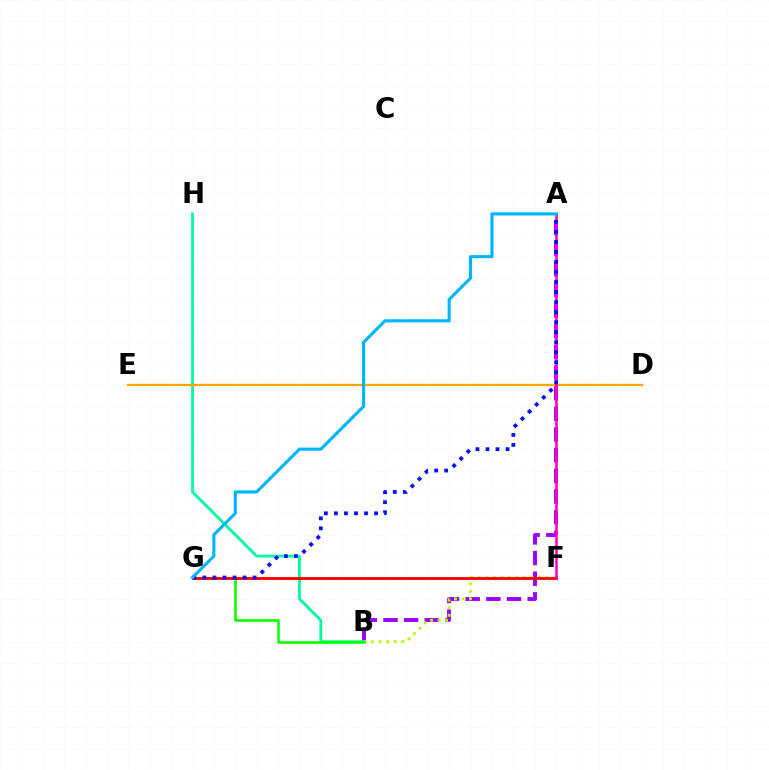{('A', 'B'): [{'color': '#9b00ff', 'line_style': 'dashed', 'thickness': 2.8}], ('B', 'H'): [{'color': '#00ff9d', 'line_style': 'solid', 'thickness': 2.01}], ('B', 'F'): [{'color': '#b3ff00', 'line_style': 'dotted', 'thickness': 2.05}], ('D', 'E'): [{'color': '#ffa500', 'line_style': 'solid', 'thickness': 1.65}], ('B', 'G'): [{'color': '#08ff00', 'line_style': 'solid', 'thickness': 1.83}], ('F', 'G'): [{'color': '#ff0000', 'line_style': 'solid', 'thickness': 2.05}], ('A', 'F'): [{'color': '#ff00bd', 'line_style': 'solid', 'thickness': 1.83}], ('A', 'G'): [{'color': '#0010ff', 'line_style': 'dotted', 'thickness': 2.73}, {'color': '#00b5ff', 'line_style': 'solid', 'thickness': 2.23}]}